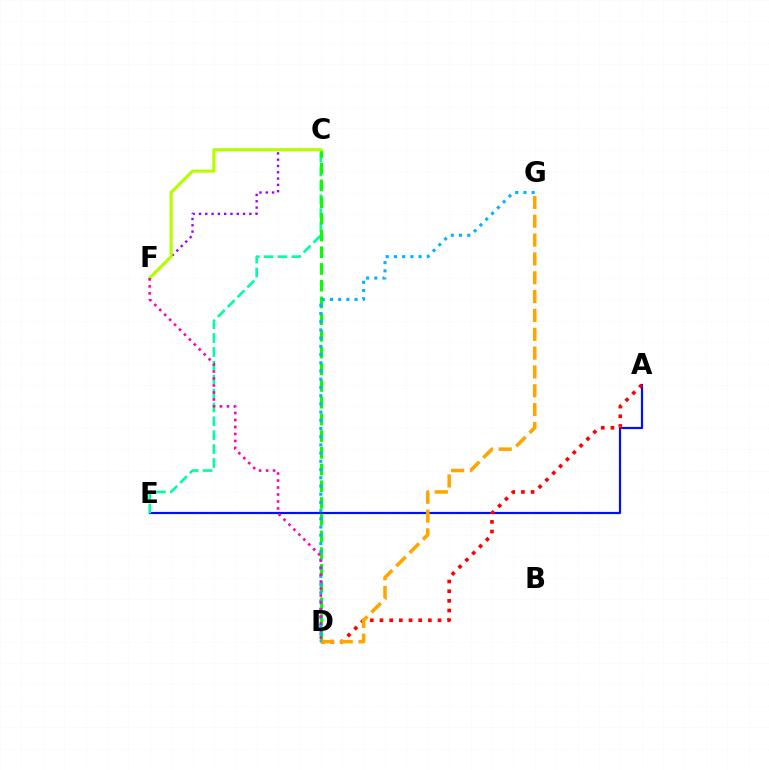{('A', 'E'): [{'color': '#0010ff', 'line_style': 'solid', 'thickness': 1.59}], ('A', 'D'): [{'color': '#ff0000', 'line_style': 'dotted', 'thickness': 2.63}], ('C', 'E'): [{'color': '#00ff9d', 'line_style': 'dashed', 'thickness': 1.89}], ('C', 'F'): [{'color': '#9b00ff', 'line_style': 'dotted', 'thickness': 1.71}, {'color': '#b3ff00', 'line_style': 'solid', 'thickness': 2.28}], ('C', 'D'): [{'color': '#08ff00', 'line_style': 'dashed', 'thickness': 2.27}], ('D', 'G'): [{'color': '#ffa500', 'line_style': 'dashed', 'thickness': 2.56}, {'color': '#00b5ff', 'line_style': 'dotted', 'thickness': 2.23}], ('D', 'F'): [{'color': '#ff00bd', 'line_style': 'dotted', 'thickness': 1.9}]}